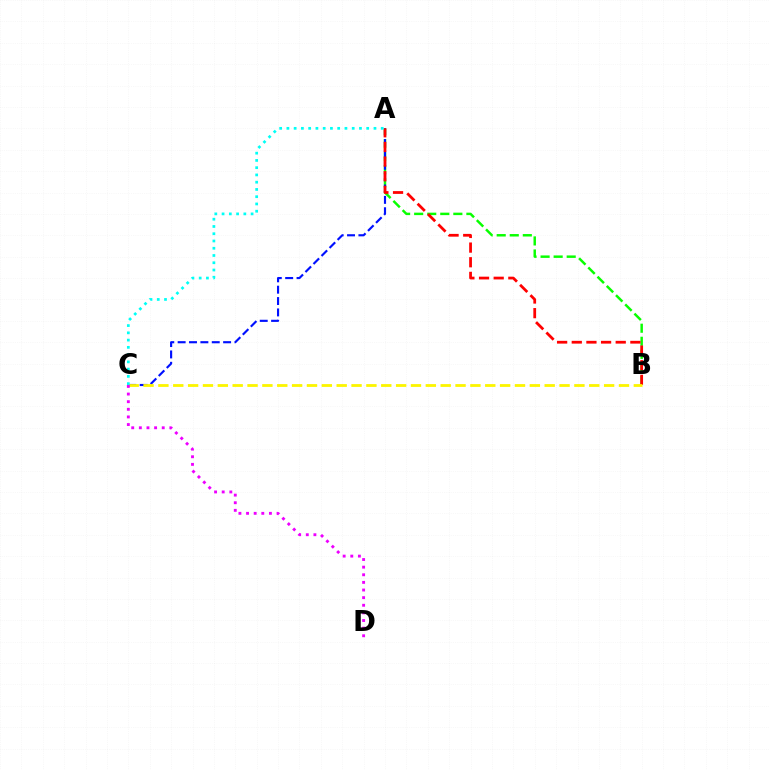{('A', 'B'): [{'color': '#08ff00', 'line_style': 'dashed', 'thickness': 1.77}, {'color': '#ff0000', 'line_style': 'dashed', 'thickness': 1.99}], ('A', 'C'): [{'color': '#0010ff', 'line_style': 'dashed', 'thickness': 1.54}, {'color': '#00fff6', 'line_style': 'dotted', 'thickness': 1.97}], ('B', 'C'): [{'color': '#fcf500', 'line_style': 'dashed', 'thickness': 2.02}], ('C', 'D'): [{'color': '#ee00ff', 'line_style': 'dotted', 'thickness': 2.07}]}